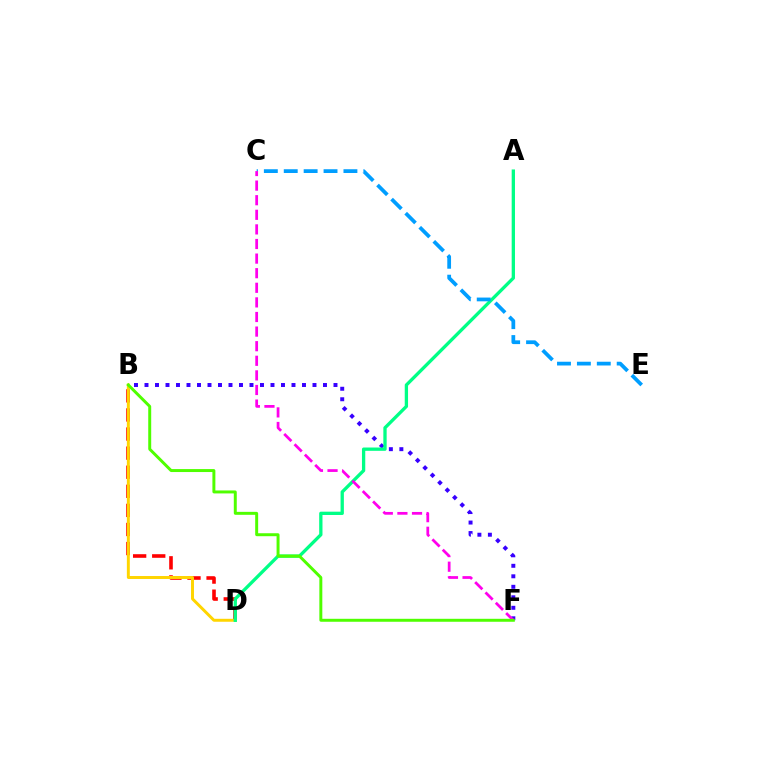{('B', 'D'): [{'color': '#ff0000', 'line_style': 'dashed', 'thickness': 2.59}, {'color': '#ffd500', 'line_style': 'solid', 'thickness': 2.13}], ('B', 'F'): [{'color': '#3700ff', 'line_style': 'dotted', 'thickness': 2.85}, {'color': '#4fff00', 'line_style': 'solid', 'thickness': 2.13}], ('A', 'D'): [{'color': '#00ff86', 'line_style': 'solid', 'thickness': 2.38}], ('C', 'E'): [{'color': '#009eff', 'line_style': 'dashed', 'thickness': 2.7}], ('C', 'F'): [{'color': '#ff00ed', 'line_style': 'dashed', 'thickness': 1.98}]}